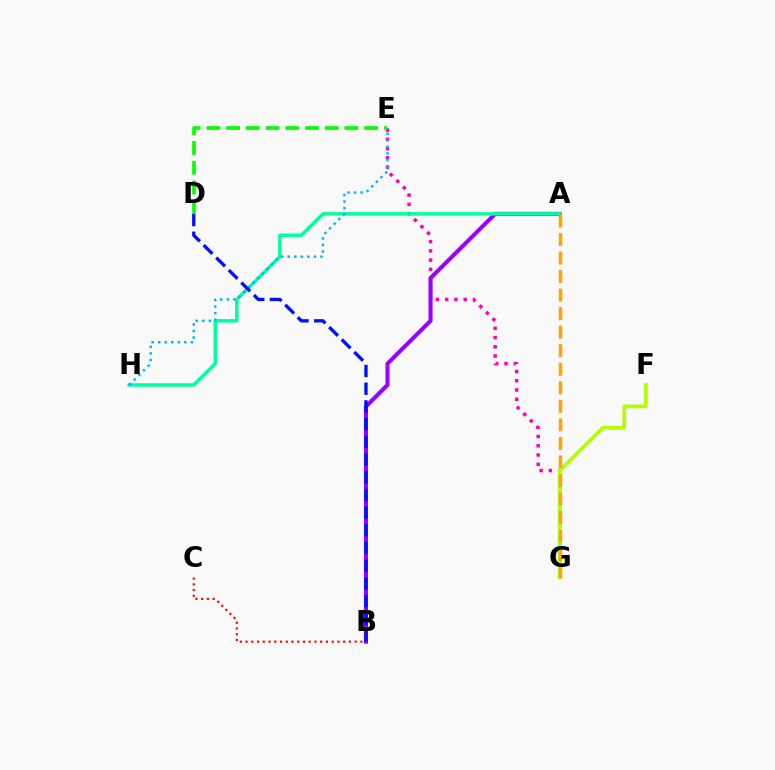{('E', 'G'): [{'color': '#ff00bd', 'line_style': 'dotted', 'thickness': 2.51}], ('A', 'B'): [{'color': '#9b00ff', 'line_style': 'solid', 'thickness': 2.92}], ('A', 'H'): [{'color': '#00ff9d', 'line_style': 'solid', 'thickness': 2.5}], ('B', 'C'): [{'color': '#ff0000', 'line_style': 'dotted', 'thickness': 1.56}], ('F', 'G'): [{'color': '#b3ff00', 'line_style': 'solid', 'thickness': 2.69}], ('D', 'E'): [{'color': '#08ff00', 'line_style': 'dashed', 'thickness': 2.68}], ('A', 'G'): [{'color': '#ffa500', 'line_style': 'dashed', 'thickness': 2.52}], ('E', 'H'): [{'color': '#00b5ff', 'line_style': 'dotted', 'thickness': 1.78}], ('B', 'D'): [{'color': '#0010ff', 'line_style': 'dashed', 'thickness': 2.4}]}